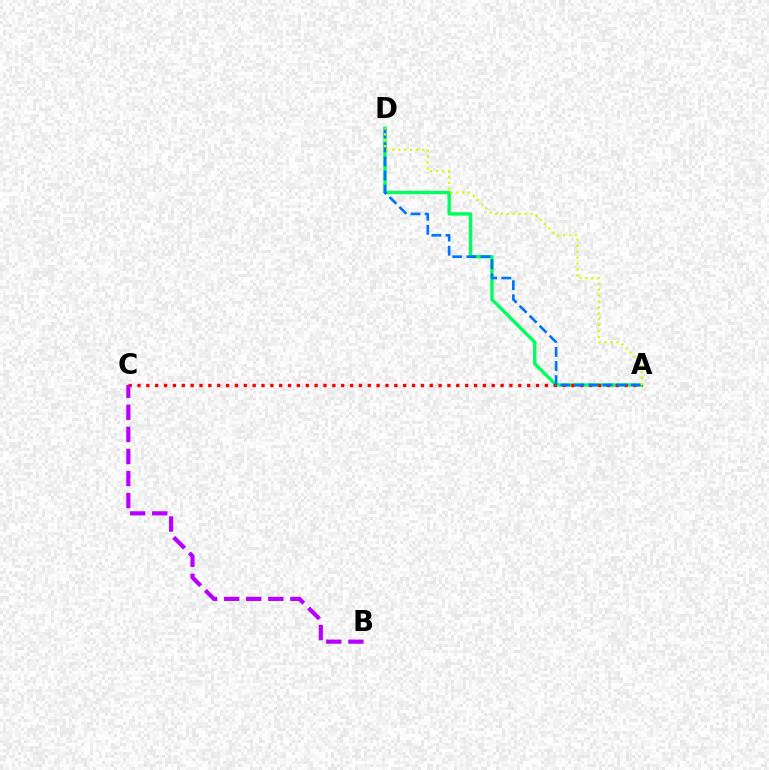{('A', 'D'): [{'color': '#00ff5c', 'line_style': 'solid', 'thickness': 2.44}, {'color': '#0074ff', 'line_style': 'dashed', 'thickness': 1.91}, {'color': '#d1ff00', 'line_style': 'dotted', 'thickness': 1.61}], ('A', 'C'): [{'color': '#ff0000', 'line_style': 'dotted', 'thickness': 2.41}], ('B', 'C'): [{'color': '#b900ff', 'line_style': 'dashed', 'thickness': 3.0}]}